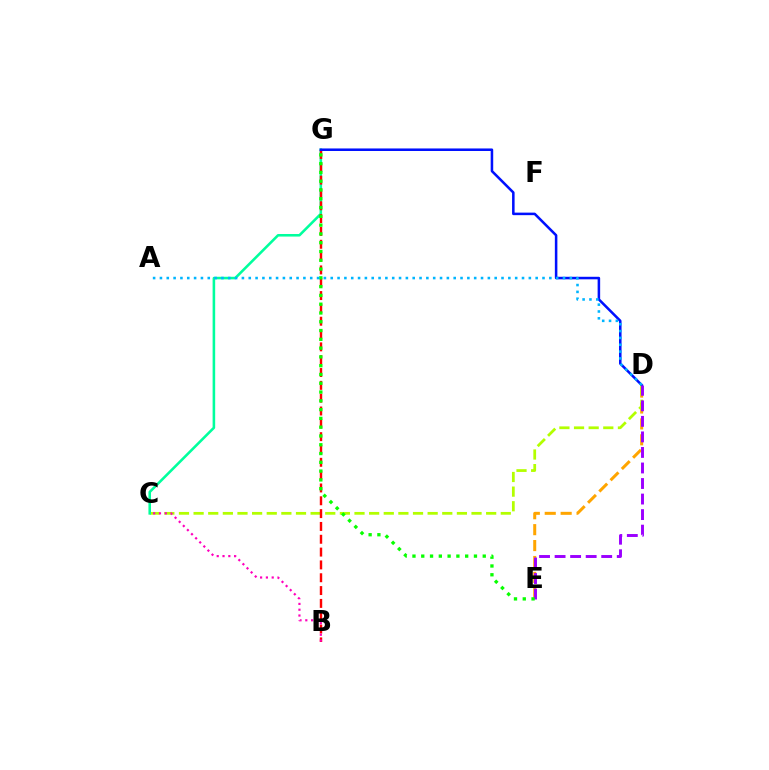{('D', 'E'): [{'color': '#ffa500', 'line_style': 'dashed', 'thickness': 2.16}, {'color': '#9b00ff', 'line_style': 'dashed', 'thickness': 2.11}], ('C', 'D'): [{'color': '#b3ff00', 'line_style': 'dashed', 'thickness': 1.99}], ('C', 'G'): [{'color': '#00ff9d', 'line_style': 'solid', 'thickness': 1.85}], ('B', 'G'): [{'color': '#ff0000', 'line_style': 'dashed', 'thickness': 1.74}], ('D', 'G'): [{'color': '#0010ff', 'line_style': 'solid', 'thickness': 1.83}], ('B', 'C'): [{'color': '#ff00bd', 'line_style': 'dotted', 'thickness': 1.58}], ('E', 'G'): [{'color': '#08ff00', 'line_style': 'dotted', 'thickness': 2.39}], ('A', 'D'): [{'color': '#00b5ff', 'line_style': 'dotted', 'thickness': 1.86}]}